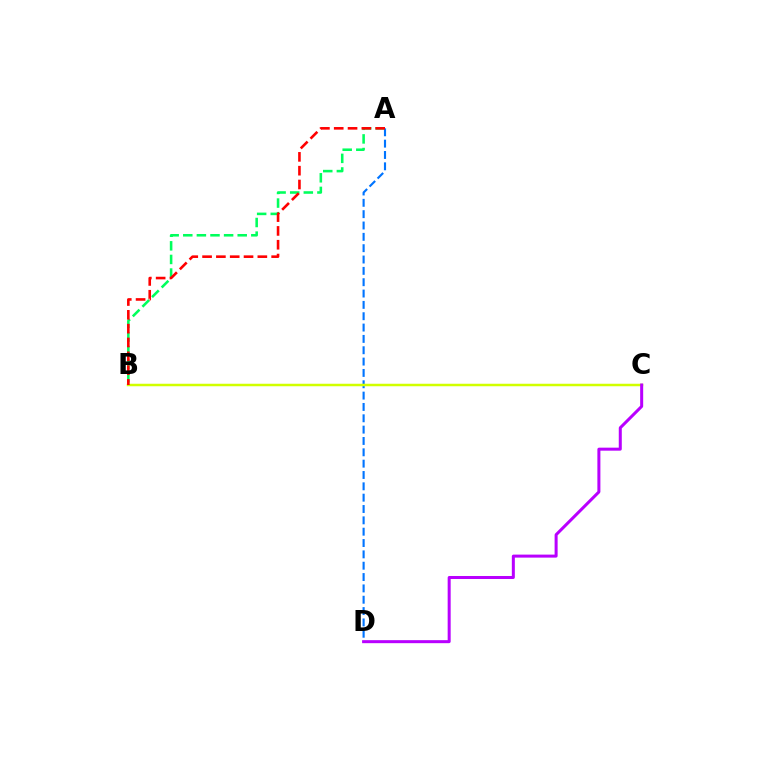{('A', 'B'): [{'color': '#00ff5c', 'line_style': 'dashed', 'thickness': 1.85}, {'color': '#ff0000', 'line_style': 'dashed', 'thickness': 1.88}], ('A', 'D'): [{'color': '#0074ff', 'line_style': 'dashed', 'thickness': 1.54}], ('B', 'C'): [{'color': '#d1ff00', 'line_style': 'solid', 'thickness': 1.79}], ('C', 'D'): [{'color': '#b900ff', 'line_style': 'solid', 'thickness': 2.17}]}